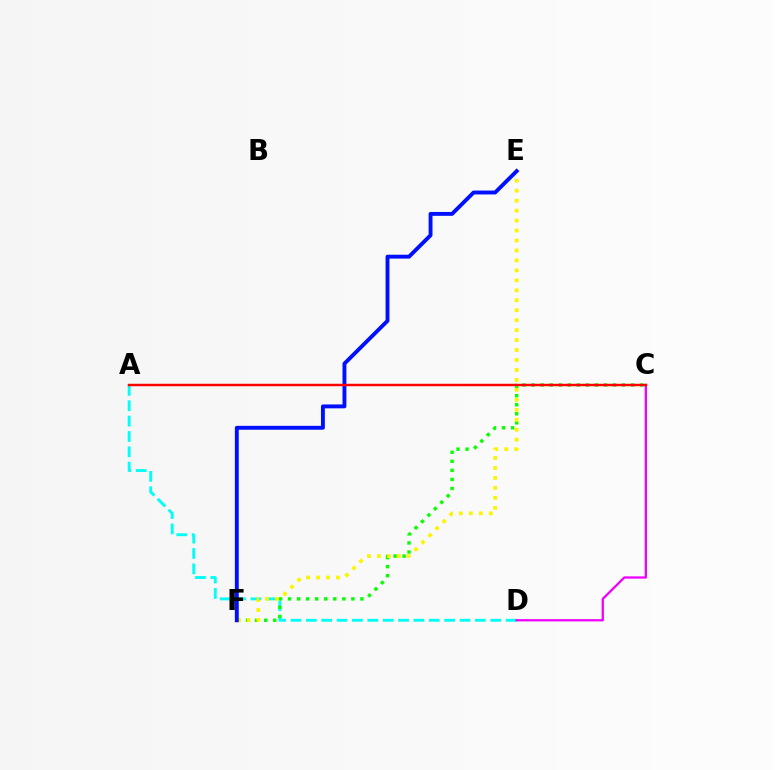{('A', 'D'): [{'color': '#00fff6', 'line_style': 'dashed', 'thickness': 2.09}], ('C', 'F'): [{'color': '#08ff00', 'line_style': 'dotted', 'thickness': 2.46}], ('C', 'D'): [{'color': '#ee00ff', 'line_style': 'solid', 'thickness': 1.65}], ('E', 'F'): [{'color': '#fcf500', 'line_style': 'dotted', 'thickness': 2.71}, {'color': '#0010ff', 'line_style': 'solid', 'thickness': 2.8}], ('A', 'C'): [{'color': '#ff0000', 'line_style': 'solid', 'thickness': 1.77}]}